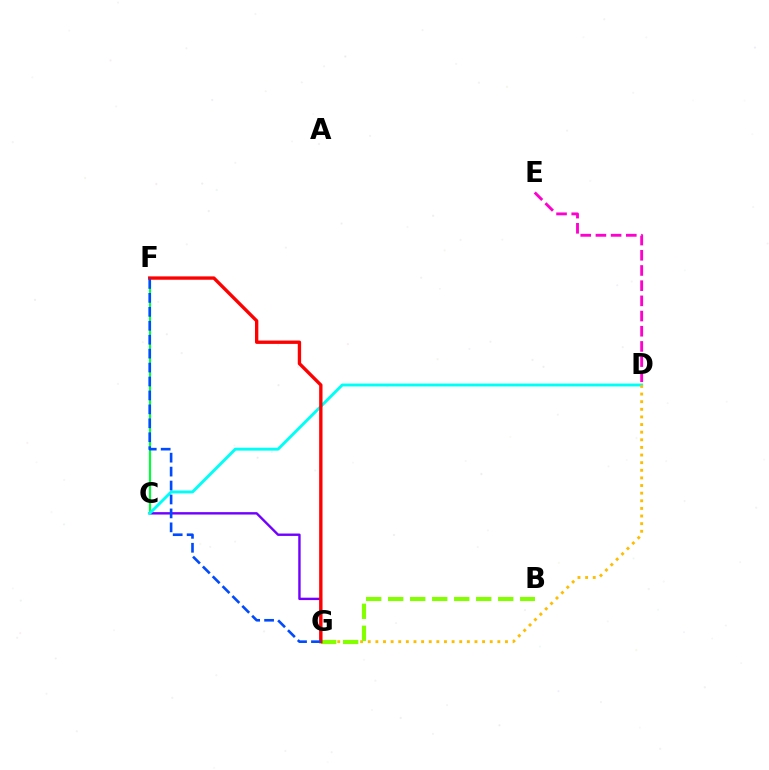{('C', 'F'): [{'color': '#00ff39', 'line_style': 'solid', 'thickness': 1.57}], ('C', 'G'): [{'color': '#7200ff', 'line_style': 'solid', 'thickness': 1.73}], ('C', 'D'): [{'color': '#00fff6', 'line_style': 'solid', 'thickness': 2.09}], ('D', 'G'): [{'color': '#ffbd00', 'line_style': 'dotted', 'thickness': 2.07}], ('B', 'G'): [{'color': '#84ff00', 'line_style': 'dashed', 'thickness': 2.99}], ('F', 'G'): [{'color': '#ff0000', 'line_style': 'solid', 'thickness': 2.41}, {'color': '#004bff', 'line_style': 'dashed', 'thickness': 1.89}], ('D', 'E'): [{'color': '#ff00cf', 'line_style': 'dashed', 'thickness': 2.06}]}